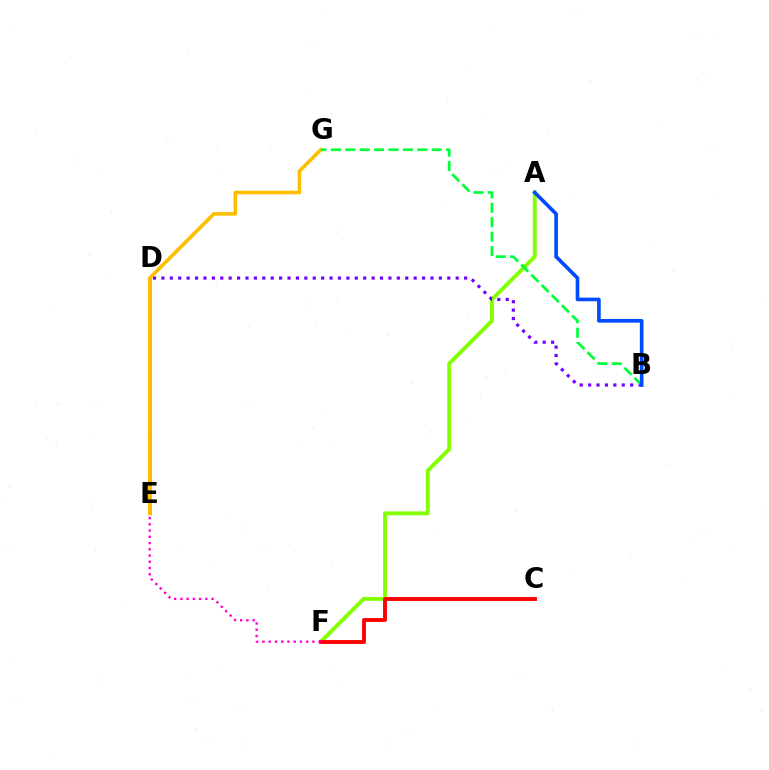{('D', 'E'): [{'color': '#00fff6', 'line_style': 'solid', 'thickness': 2.19}], ('A', 'F'): [{'color': '#84ff00', 'line_style': 'solid', 'thickness': 2.8}], ('C', 'F'): [{'color': '#ff0000', 'line_style': 'solid', 'thickness': 2.79}], ('B', 'D'): [{'color': '#7200ff', 'line_style': 'dotted', 'thickness': 2.28}], ('E', 'G'): [{'color': '#ffbd00', 'line_style': 'solid', 'thickness': 2.57}], ('E', 'F'): [{'color': '#ff00cf', 'line_style': 'dotted', 'thickness': 1.7}], ('B', 'G'): [{'color': '#00ff39', 'line_style': 'dashed', 'thickness': 1.96}], ('A', 'B'): [{'color': '#004bff', 'line_style': 'solid', 'thickness': 2.63}]}